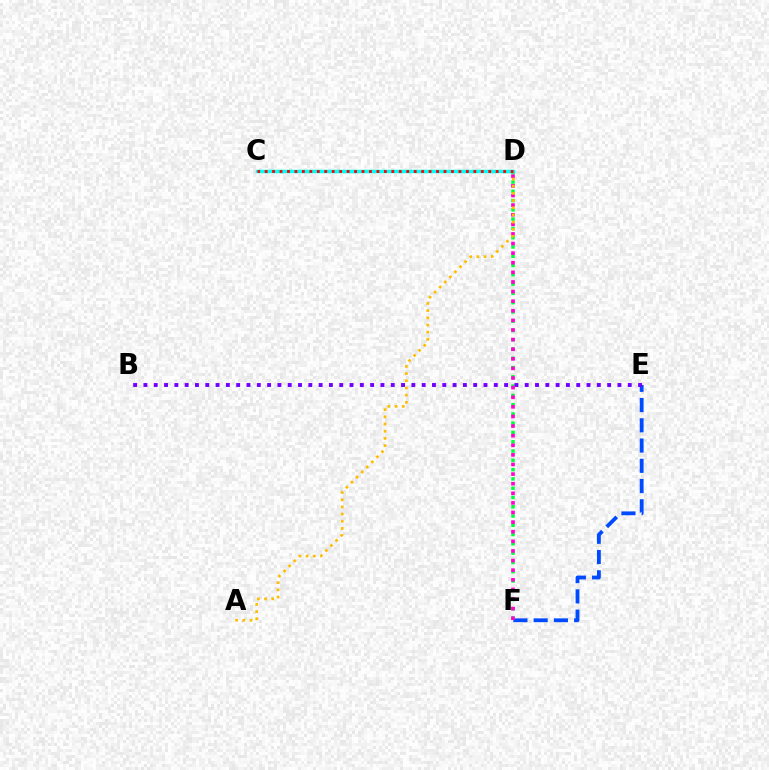{('C', 'D'): [{'color': '#84ff00', 'line_style': 'dotted', 'thickness': 1.52}, {'color': '#00fff6', 'line_style': 'solid', 'thickness': 2.5}, {'color': '#ff0000', 'line_style': 'dotted', 'thickness': 2.03}], ('E', 'F'): [{'color': '#004bff', 'line_style': 'dashed', 'thickness': 2.75}], ('D', 'F'): [{'color': '#00ff39', 'line_style': 'dotted', 'thickness': 2.52}, {'color': '#ff00cf', 'line_style': 'dotted', 'thickness': 2.61}], ('B', 'E'): [{'color': '#7200ff', 'line_style': 'dotted', 'thickness': 2.8}], ('A', 'D'): [{'color': '#ffbd00', 'line_style': 'dotted', 'thickness': 1.95}]}